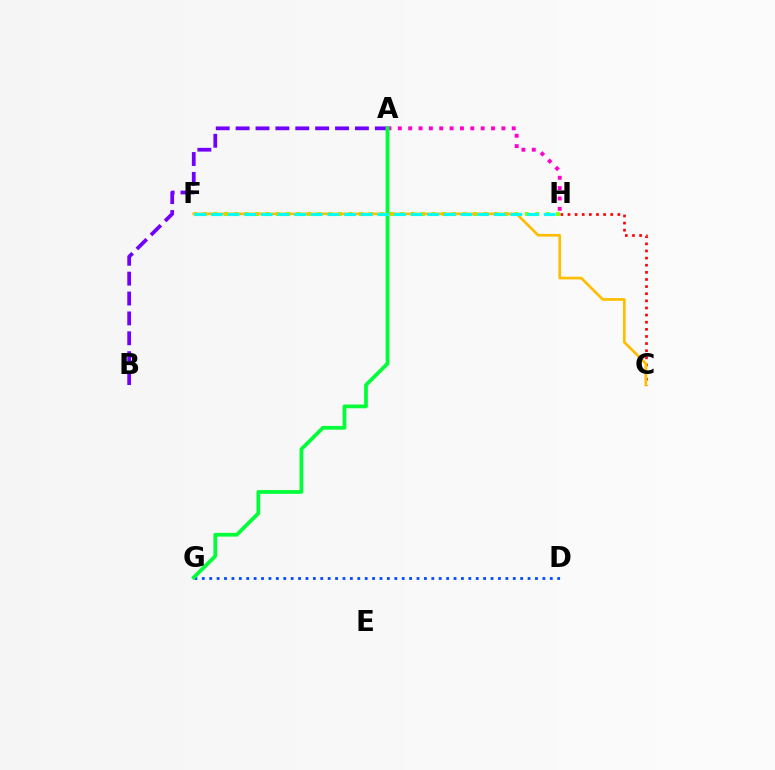{('D', 'G'): [{'color': '#004bff', 'line_style': 'dotted', 'thickness': 2.01}], ('F', 'H'): [{'color': '#84ff00', 'line_style': 'dotted', 'thickness': 2.82}, {'color': '#00fff6', 'line_style': 'dashed', 'thickness': 2.26}], ('C', 'H'): [{'color': '#ff0000', 'line_style': 'dotted', 'thickness': 1.94}], ('C', 'F'): [{'color': '#ffbd00', 'line_style': 'solid', 'thickness': 1.93}], ('A', 'H'): [{'color': '#ff00cf', 'line_style': 'dotted', 'thickness': 2.81}], ('A', 'B'): [{'color': '#7200ff', 'line_style': 'dashed', 'thickness': 2.7}], ('A', 'G'): [{'color': '#00ff39', 'line_style': 'solid', 'thickness': 2.7}]}